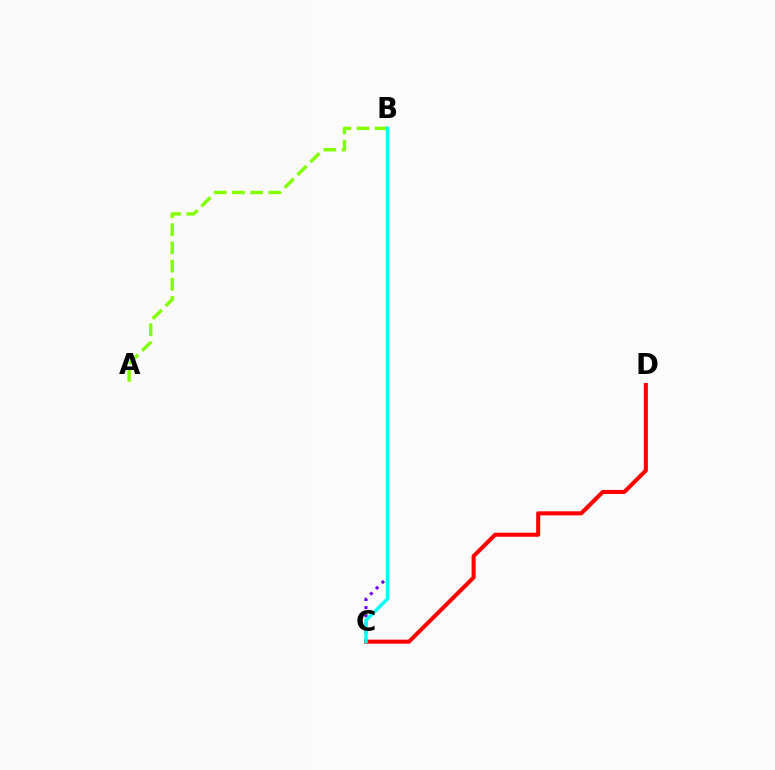{('B', 'C'): [{'color': '#7200ff', 'line_style': 'dotted', 'thickness': 2.21}, {'color': '#00fff6', 'line_style': 'solid', 'thickness': 2.45}], ('C', 'D'): [{'color': '#ff0000', 'line_style': 'solid', 'thickness': 2.92}], ('A', 'B'): [{'color': '#84ff00', 'line_style': 'dashed', 'thickness': 2.47}]}